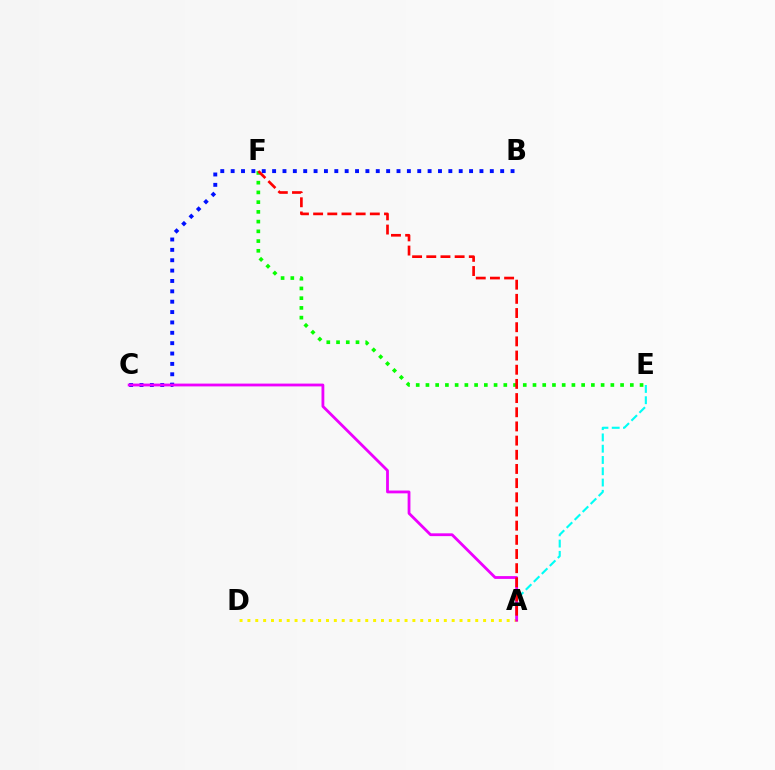{('B', 'C'): [{'color': '#0010ff', 'line_style': 'dotted', 'thickness': 2.82}], ('A', 'E'): [{'color': '#00fff6', 'line_style': 'dashed', 'thickness': 1.53}], ('A', 'D'): [{'color': '#fcf500', 'line_style': 'dotted', 'thickness': 2.13}], ('A', 'C'): [{'color': '#ee00ff', 'line_style': 'solid', 'thickness': 2.02}], ('E', 'F'): [{'color': '#08ff00', 'line_style': 'dotted', 'thickness': 2.64}], ('A', 'F'): [{'color': '#ff0000', 'line_style': 'dashed', 'thickness': 1.93}]}